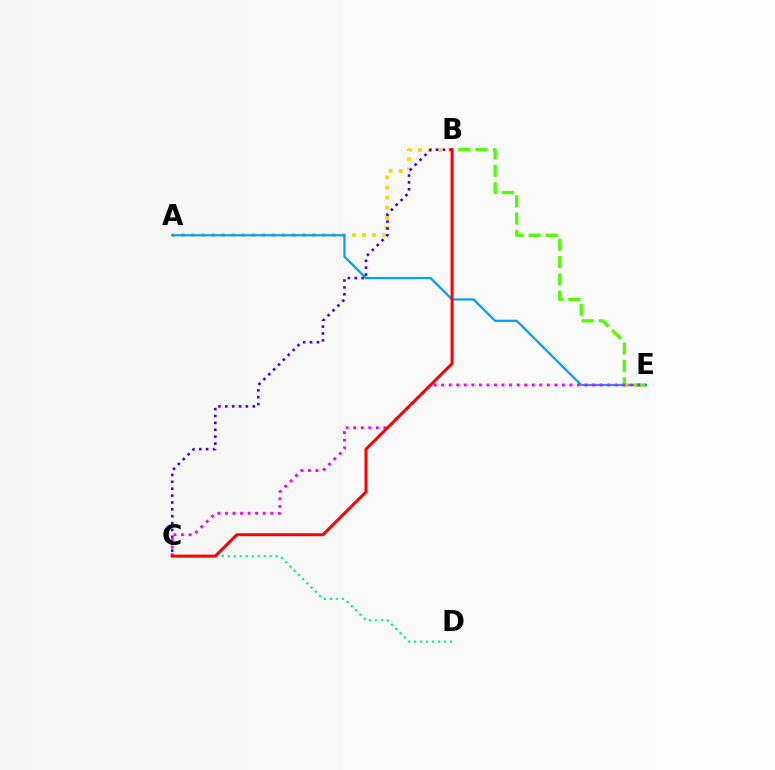{('A', 'B'): [{'color': '#ffd500', 'line_style': 'dotted', 'thickness': 2.73}], ('A', 'E'): [{'color': '#009eff', 'line_style': 'solid', 'thickness': 1.6}], ('B', 'E'): [{'color': '#4fff00', 'line_style': 'dashed', 'thickness': 2.35}], ('C', 'E'): [{'color': '#ff00ed', 'line_style': 'dotted', 'thickness': 2.05}], ('B', 'C'): [{'color': '#3700ff', 'line_style': 'dotted', 'thickness': 1.87}, {'color': '#ff0000', 'line_style': 'solid', 'thickness': 2.14}], ('C', 'D'): [{'color': '#00ff86', 'line_style': 'dotted', 'thickness': 1.63}]}